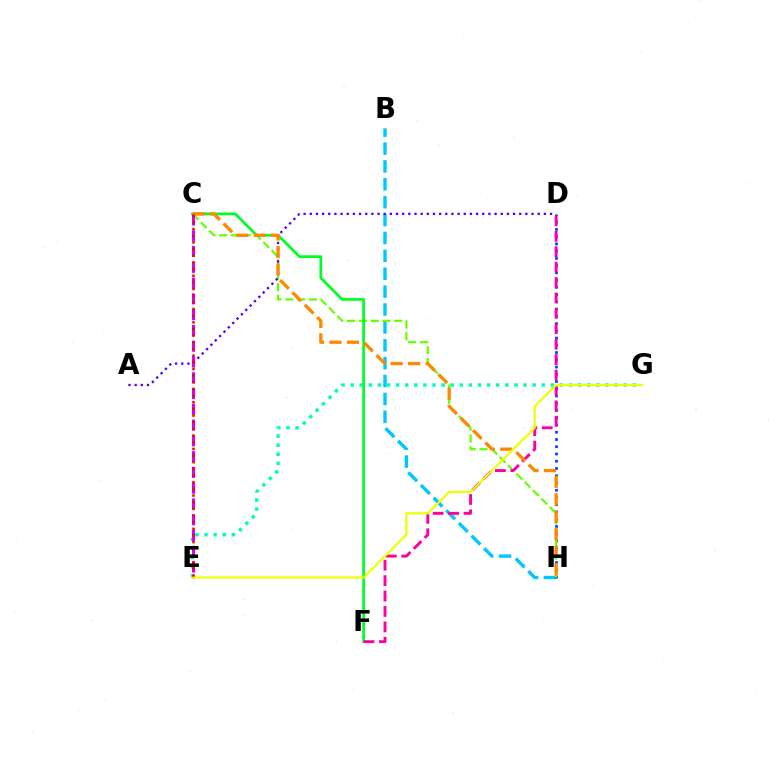{('B', 'H'): [{'color': '#00c7ff', 'line_style': 'dashed', 'thickness': 2.43}], ('D', 'H'): [{'color': '#003fff', 'line_style': 'dotted', 'thickness': 1.97}], ('C', 'H'): [{'color': '#66ff00', 'line_style': 'dashed', 'thickness': 1.6}, {'color': '#ff8800', 'line_style': 'dashed', 'thickness': 2.38}], ('C', 'F'): [{'color': '#00ff27', 'line_style': 'solid', 'thickness': 1.99}], ('A', 'D'): [{'color': '#4f00ff', 'line_style': 'dotted', 'thickness': 1.67}], ('E', 'G'): [{'color': '#00ffaf', 'line_style': 'dotted', 'thickness': 2.47}, {'color': '#eeff00', 'line_style': 'solid', 'thickness': 1.56}], ('D', 'F'): [{'color': '#ff00a0', 'line_style': 'dashed', 'thickness': 2.09}], ('C', 'E'): [{'color': '#d600ff', 'line_style': 'dashed', 'thickness': 2.14}, {'color': '#ff0000', 'line_style': 'dotted', 'thickness': 1.81}]}